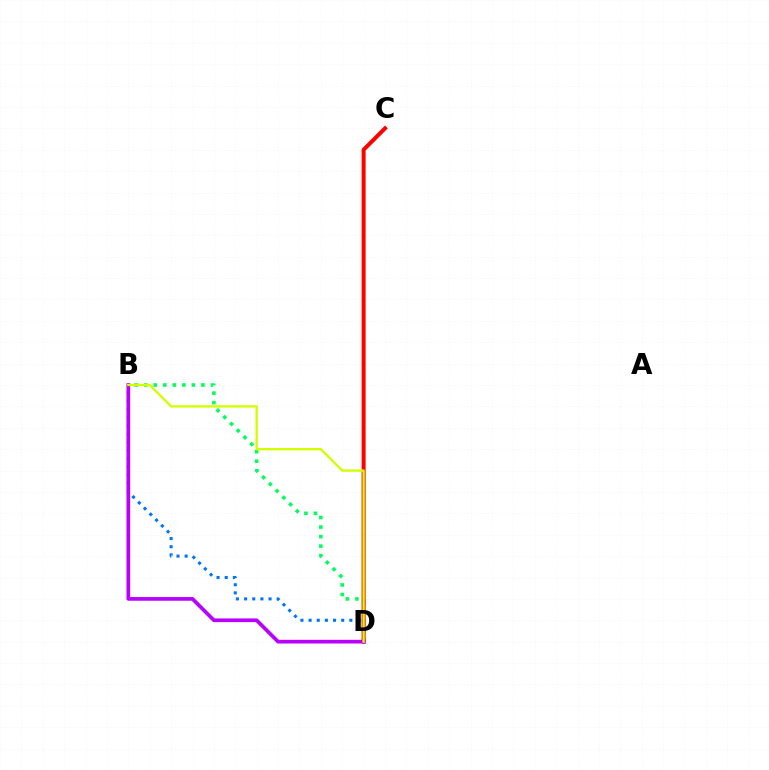{('B', 'D'): [{'color': '#00ff5c', 'line_style': 'dotted', 'thickness': 2.59}, {'color': '#0074ff', 'line_style': 'dotted', 'thickness': 2.21}, {'color': '#b900ff', 'line_style': 'solid', 'thickness': 2.67}, {'color': '#d1ff00', 'line_style': 'solid', 'thickness': 1.68}], ('C', 'D'): [{'color': '#ff0000', 'line_style': 'solid', 'thickness': 2.88}]}